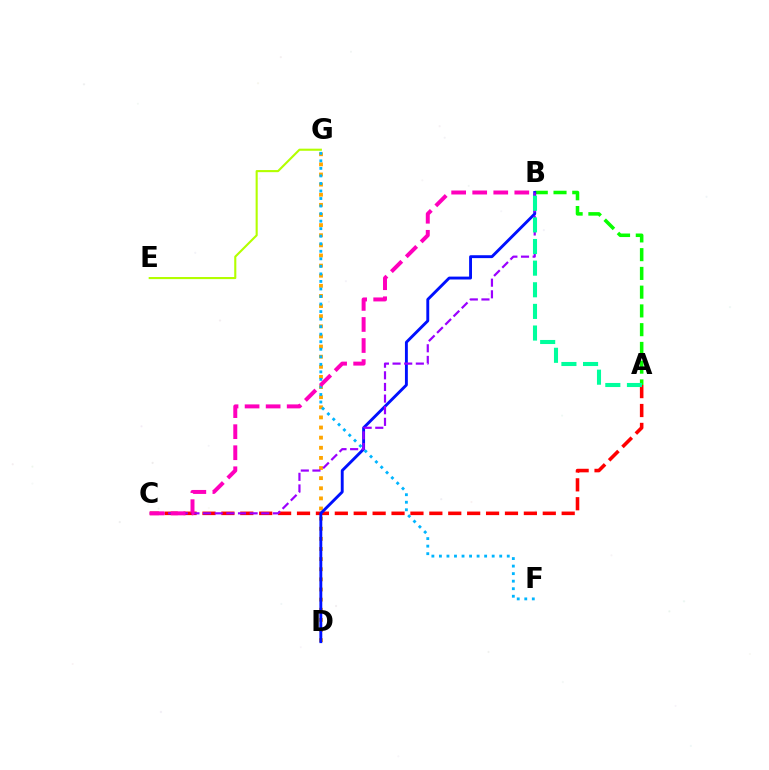{('A', 'B'): [{'color': '#08ff00', 'line_style': 'dashed', 'thickness': 2.55}, {'color': '#00ff9d', 'line_style': 'dashed', 'thickness': 2.94}], ('D', 'G'): [{'color': '#ffa500', 'line_style': 'dotted', 'thickness': 2.75}], ('E', 'G'): [{'color': '#b3ff00', 'line_style': 'solid', 'thickness': 1.52}], ('A', 'C'): [{'color': '#ff0000', 'line_style': 'dashed', 'thickness': 2.57}], ('B', 'D'): [{'color': '#0010ff', 'line_style': 'solid', 'thickness': 2.08}], ('B', 'C'): [{'color': '#9b00ff', 'line_style': 'dashed', 'thickness': 1.58}, {'color': '#ff00bd', 'line_style': 'dashed', 'thickness': 2.86}], ('F', 'G'): [{'color': '#00b5ff', 'line_style': 'dotted', 'thickness': 2.05}]}